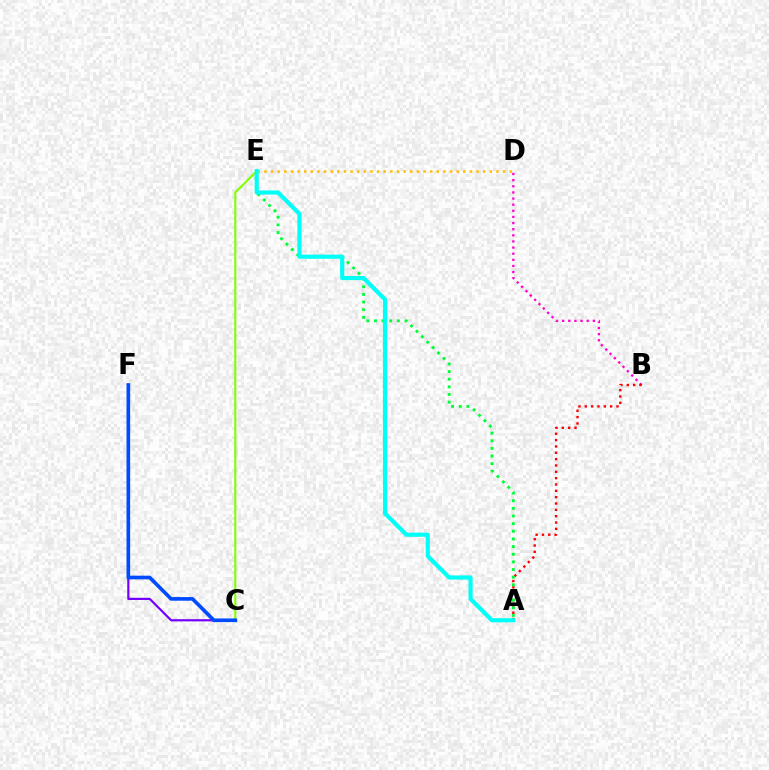{('B', 'D'): [{'color': '#ff00cf', 'line_style': 'dotted', 'thickness': 1.67}], ('C', 'F'): [{'color': '#7200ff', 'line_style': 'solid', 'thickness': 1.58}, {'color': '#004bff', 'line_style': 'solid', 'thickness': 2.62}], ('A', 'B'): [{'color': '#ff0000', 'line_style': 'dotted', 'thickness': 1.72}], ('A', 'E'): [{'color': '#00ff39', 'line_style': 'dotted', 'thickness': 2.08}, {'color': '#00fff6', 'line_style': 'solid', 'thickness': 2.99}], ('D', 'E'): [{'color': '#ffbd00', 'line_style': 'dotted', 'thickness': 1.8}], ('C', 'E'): [{'color': '#84ff00', 'line_style': 'solid', 'thickness': 1.53}]}